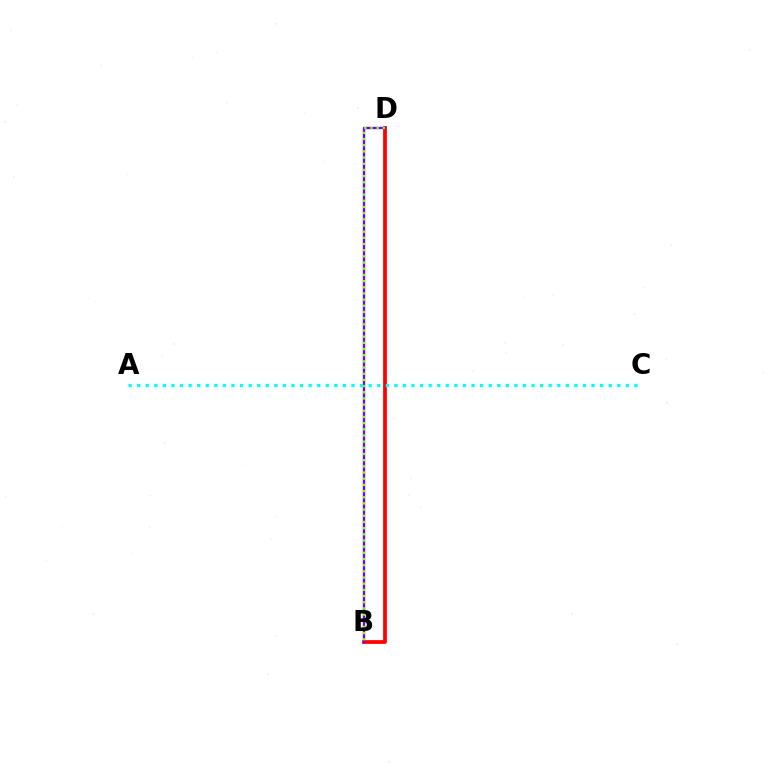{('B', 'D'): [{'color': '#ff0000', 'line_style': 'solid', 'thickness': 2.69}, {'color': '#7200ff', 'line_style': 'solid', 'thickness': 1.69}, {'color': '#84ff00', 'line_style': 'dotted', 'thickness': 1.68}], ('A', 'C'): [{'color': '#00fff6', 'line_style': 'dotted', 'thickness': 2.33}]}